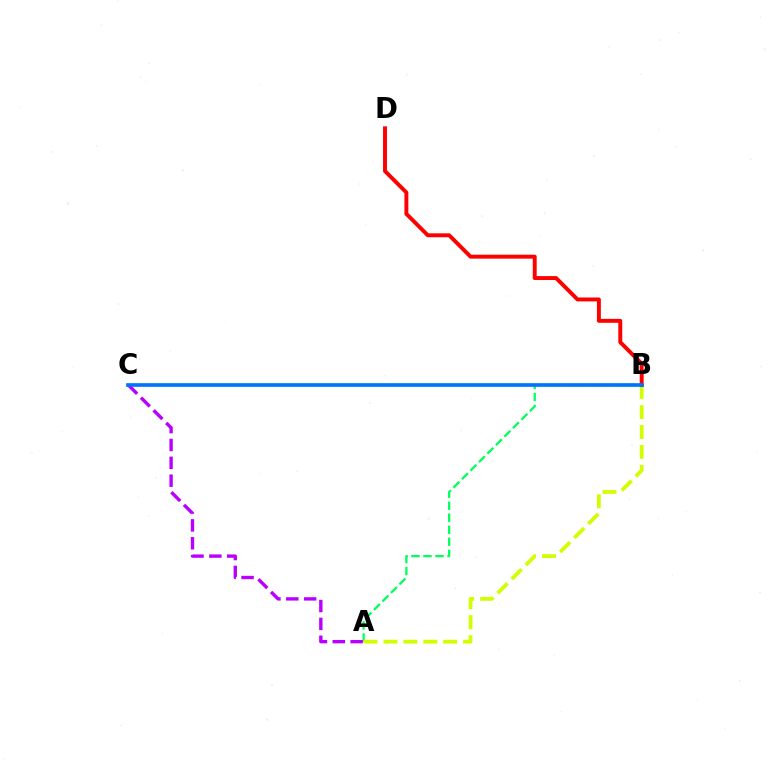{('A', 'B'): [{'color': '#00ff5c', 'line_style': 'dashed', 'thickness': 1.63}, {'color': '#d1ff00', 'line_style': 'dashed', 'thickness': 2.7}], ('A', 'C'): [{'color': '#b900ff', 'line_style': 'dashed', 'thickness': 2.43}], ('B', 'D'): [{'color': '#ff0000', 'line_style': 'solid', 'thickness': 2.83}], ('B', 'C'): [{'color': '#0074ff', 'line_style': 'solid', 'thickness': 2.64}]}